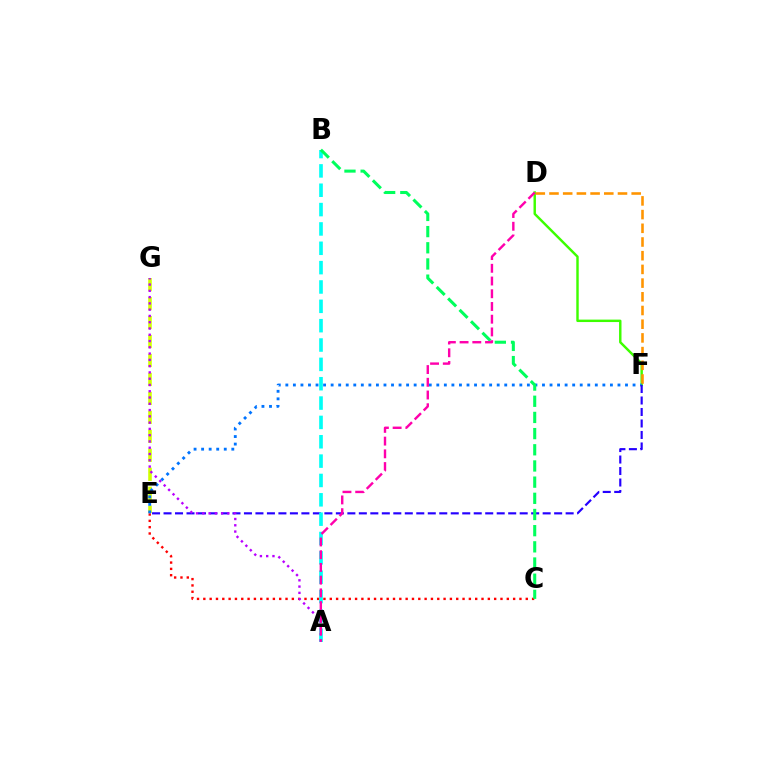{('C', 'E'): [{'color': '#ff0000', 'line_style': 'dotted', 'thickness': 1.72}], ('E', 'G'): [{'color': '#d1ff00', 'line_style': 'dashed', 'thickness': 2.58}], ('D', 'F'): [{'color': '#3dff00', 'line_style': 'solid', 'thickness': 1.76}, {'color': '#ff9400', 'line_style': 'dashed', 'thickness': 1.86}], ('E', 'F'): [{'color': '#0074ff', 'line_style': 'dotted', 'thickness': 2.05}, {'color': '#2500ff', 'line_style': 'dashed', 'thickness': 1.56}], ('A', 'B'): [{'color': '#00fff6', 'line_style': 'dashed', 'thickness': 2.63}], ('A', 'G'): [{'color': '#b900ff', 'line_style': 'dotted', 'thickness': 1.71}], ('B', 'C'): [{'color': '#00ff5c', 'line_style': 'dashed', 'thickness': 2.2}], ('A', 'D'): [{'color': '#ff00ac', 'line_style': 'dashed', 'thickness': 1.73}]}